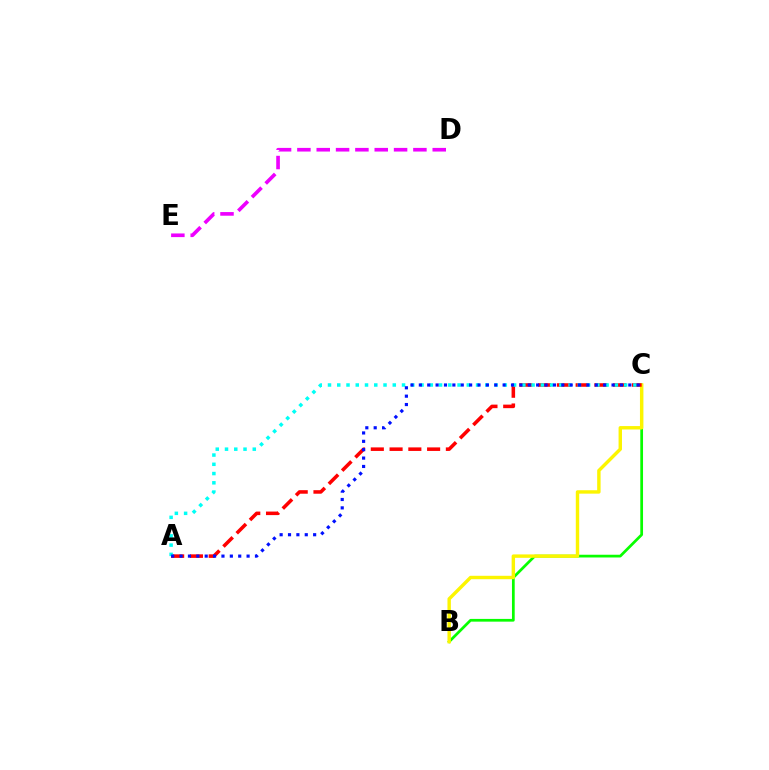{('B', 'C'): [{'color': '#08ff00', 'line_style': 'solid', 'thickness': 1.97}, {'color': '#fcf500', 'line_style': 'solid', 'thickness': 2.46}], ('D', 'E'): [{'color': '#ee00ff', 'line_style': 'dashed', 'thickness': 2.63}], ('A', 'C'): [{'color': '#ff0000', 'line_style': 'dashed', 'thickness': 2.55}, {'color': '#00fff6', 'line_style': 'dotted', 'thickness': 2.51}, {'color': '#0010ff', 'line_style': 'dotted', 'thickness': 2.28}]}